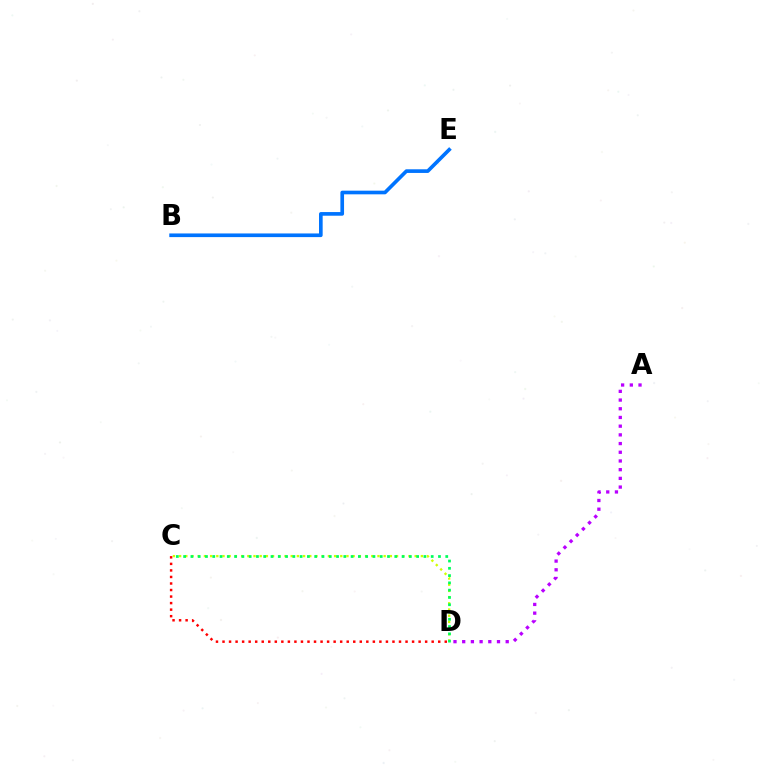{('C', 'D'): [{'color': '#d1ff00', 'line_style': 'dotted', 'thickness': 1.68}, {'color': '#ff0000', 'line_style': 'dotted', 'thickness': 1.78}, {'color': '#00ff5c', 'line_style': 'dotted', 'thickness': 1.98}], ('A', 'D'): [{'color': '#b900ff', 'line_style': 'dotted', 'thickness': 2.36}], ('B', 'E'): [{'color': '#0074ff', 'line_style': 'solid', 'thickness': 2.63}]}